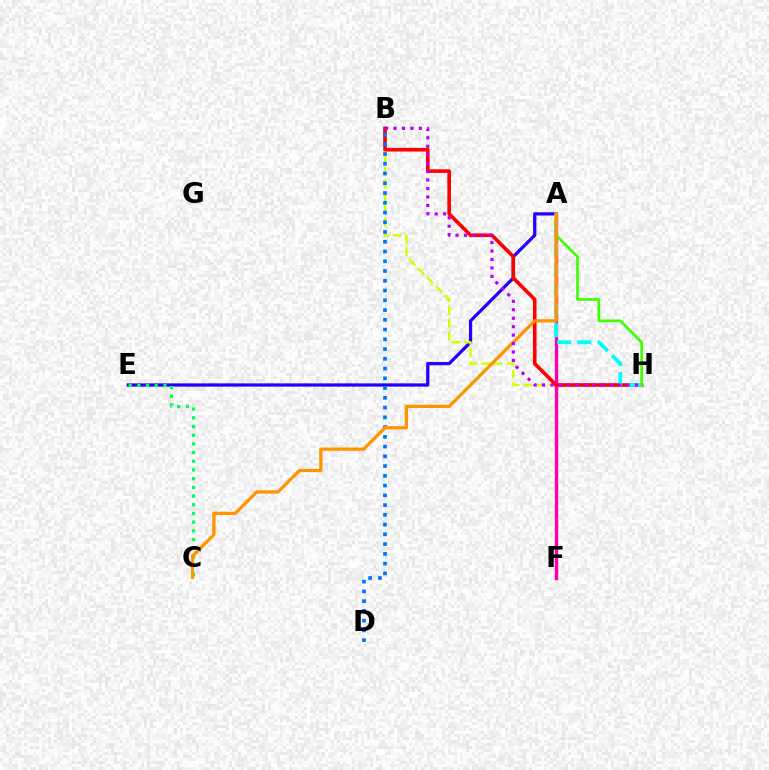{('A', 'E'): [{'color': '#2500ff', 'line_style': 'solid', 'thickness': 2.35}], ('B', 'H'): [{'color': '#d1ff00', 'line_style': 'dashed', 'thickness': 1.73}, {'color': '#ff0000', 'line_style': 'solid', 'thickness': 2.6}, {'color': '#b900ff', 'line_style': 'dotted', 'thickness': 2.3}], ('A', 'F'): [{'color': '#ff00ac', 'line_style': 'solid', 'thickness': 2.41}], ('C', 'E'): [{'color': '#00ff5c', 'line_style': 'dotted', 'thickness': 2.36}], ('B', 'D'): [{'color': '#0074ff', 'line_style': 'dotted', 'thickness': 2.65}], ('A', 'H'): [{'color': '#00fff6', 'line_style': 'dashed', 'thickness': 2.74}, {'color': '#3dff00', 'line_style': 'solid', 'thickness': 1.91}], ('A', 'C'): [{'color': '#ff9400', 'line_style': 'solid', 'thickness': 2.35}]}